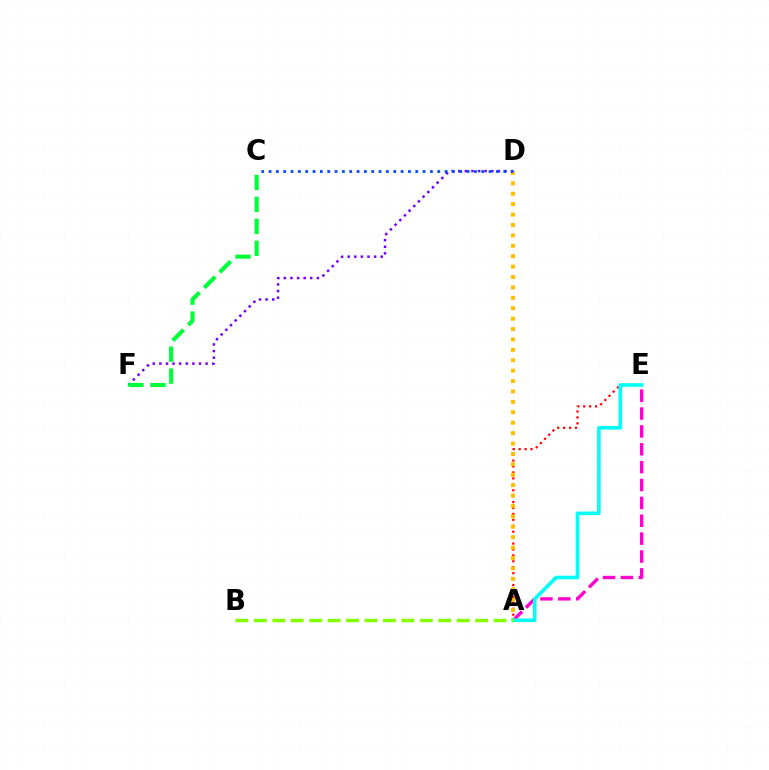{('A', 'E'): [{'color': '#ff00cf', 'line_style': 'dashed', 'thickness': 2.43}, {'color': '#ff0000', 'line_style': 'dotted', 'thickness': 1.61}, {'color': '#00fff6', 'line_style': 'solid', 'thickness': 2.61}], ('D', 'F'): [{'color': '#7200ff', 'line_style': 'dotted', 'thickness': 1.8}], ('C', 'F'): [{'color': '#00ff39', 'line_style': 'dashed', 'thickness': 2.98}], ('A', 'D'): [{'color': '#ffbd00', 'line_style': 'dotted', 'thickness': 2.83}], ('A', 'B'): [{'color': '#84ff00', 'line_style': 'dashed', 'thickness': 2.5}], ('C', 'D'): [{'color': '#004bff', 'line_style': 'dotted', 'thickness': 1.99}]}